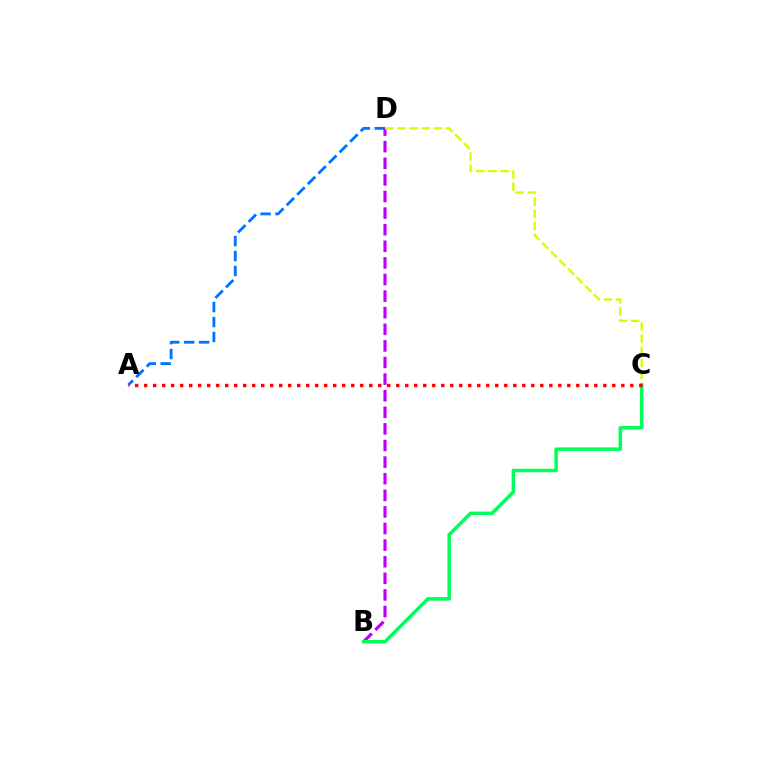{('A', 'D'): [{'color': '#0074ff', 'line_style': 'dashed', 'thickness': 2.03}], ('B', 'D'): [{'color': '#b900ff', 'line_style': 'dashed', 'thickness': 2.26}], ('C', 'D'): [{'color': '#d1ff00', 'line_style': 'dashed', 'thickness': 1.65}], ('B', 'C'): [{'color': '#00ff5c', 'line_style': 'solid', 'thickness': 2.53}], ('A', 'C'): [{'color': '#ff0000', 'line_style': 'dotted', 'thickness': 2.45}]}